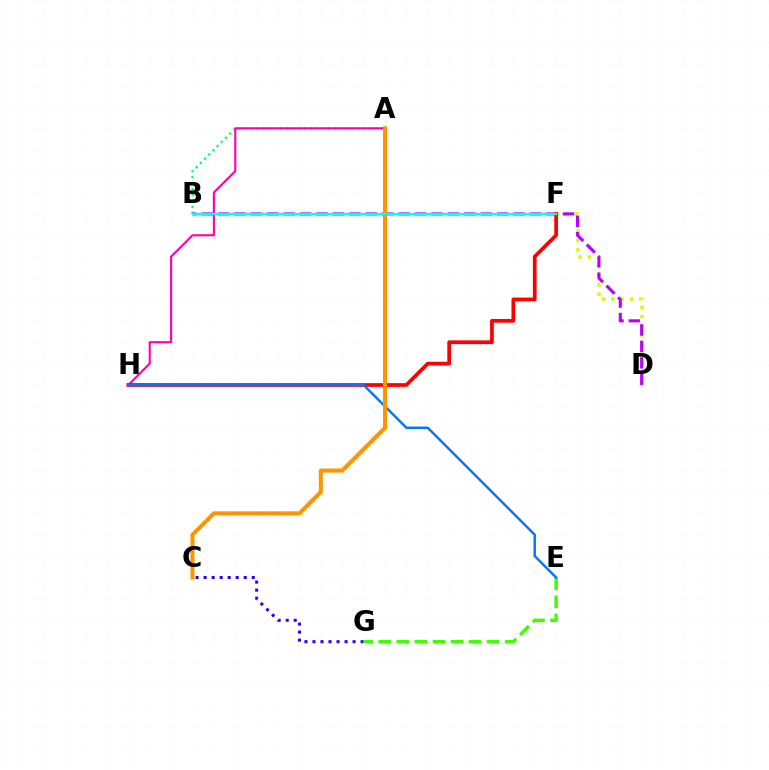{('D', 'F'): [{'color': '#d1ff00', 'line_style': 'dotted', 'thickness': 2.54}], ('A', 'B'): [{'color': '#00ff5c', 'line_style': 'dotted', 'thickness': 1.61}], ('A', 'H'): [{'color': '#ff00ac', 'line_style': 'solid', 'thickness': 1.52}], ('C', 'G'): [{'color': '#2500ff', 'line_style': 'dotted', 'thickness': 2.18}], ('E', 'G'): [{'color': '#3dff00', 'line_style': 'dashed', 'thickness': 2.45}], ('B', 'D'): [{'color': '#b900ff', 'line_style': 'dashed', 'thickness': 2.23}], ('F', 'H'): [{'color': '#ff0000', 'line_style': 'solid', 'thickness': 2.69}], ('E', 'H'): [{'color': '#0074ff', 'line_style': 'solid', 'thickness': 1.74}], ('A', 'C'): [{'color': '#ff9400', 'line_style': 'solid', 'thickness': 2.91}], ('B', 'F'): [{'color': '#00fff6', 'line_style': 'solid', 'thickness': 1.74}]}